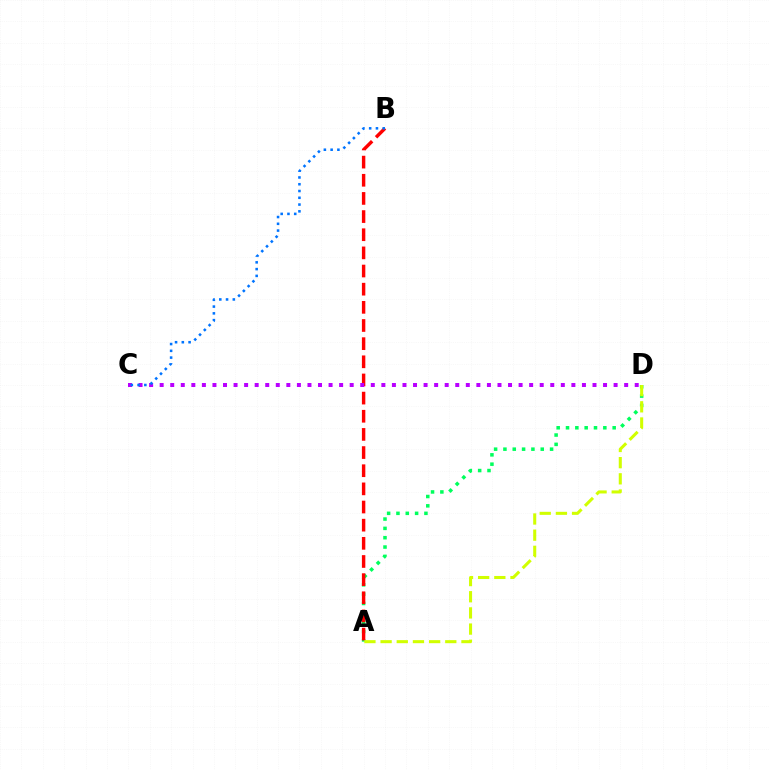{('A', 'D'): [{'color': '#00ff5c', 'line_style': 'dotted', 'thickness': 2.54}, {'color': '#d1ff00', 'line_style': 'dashed', 'thickness': 2.2}], ('A', 'B'): [{'color': '#ff0000', 'line_style': 'dashed', 'thickness': 2.47}], ('C', 'D'): [{'color': '#b900ff', 'line_style': 'dotted', 'thickness': 2.87}], ('B', 'C'): [{'color': '#0074ff', 'line_style': 'dotted', 'thickness': 1.84}]}